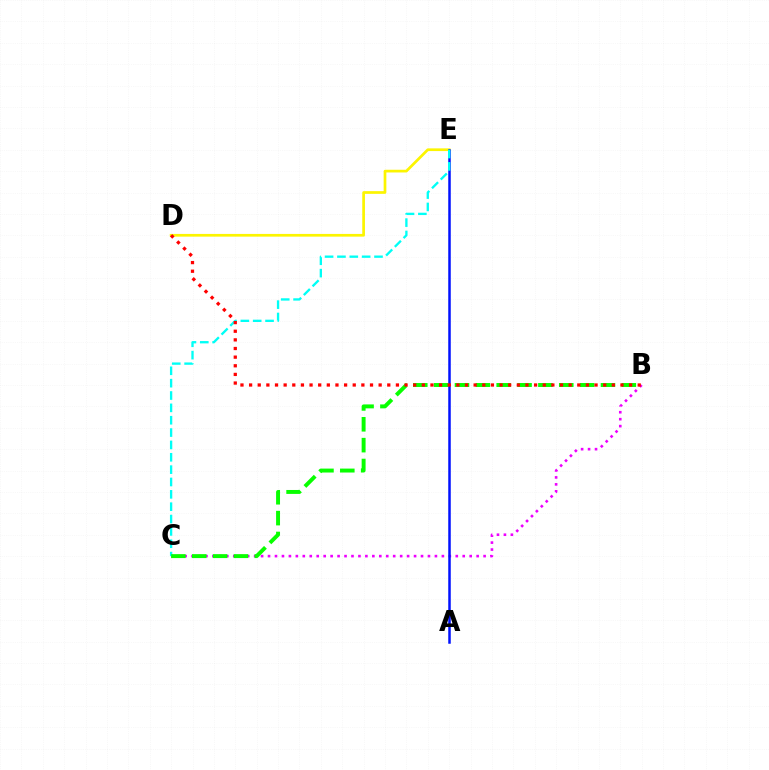{('D', 'E'): [{'color': '#fcf500', 'line_style': 'solid', 'thickness': 1.95}], ('B', 'C'): [{'color': '#ee00ff', 'line_style': 'dotted', 'thickness': 1.89}, {'color': '#08ff00', 'line_style': 'dashed', 'thickness': 2.83}], ('A', 'E'): [{'color': '#0010ff', 'line_style': 'solid', 'thickness': 1.8}], ('C', 'E'): [{'color': '#00fff6', 'line_style': 'dashed', 'thickness': 1.68}], ('B', 'D'): [{'color': '#ff0000', 'line_style': 'dotted', 'thickness': 2.35}]}